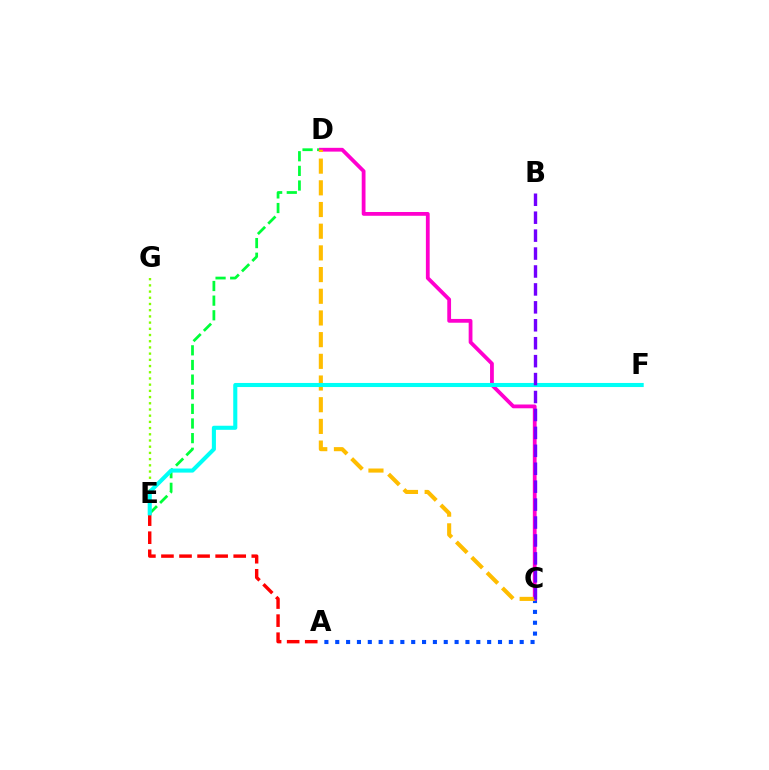{('A', 'E'): [{'color': '#ff0000', 'line_style': 'dashed', 'thickness': 2.45}], ('E', 'G'): [{'color': '#84ff00', 'line_style': 'dotted', 'thickness': 1.69}], ('A', 'C'): [{'color': '#004bff', 'line_style': 'dotted', 'thickness': 2.95}], ('D', 'E'): [{'color': '#00ff39', 'line_style': 'dashed', 'thickness': 1.99}], ('C', 'D'): [{'color': '#ff00cf', 'line_style': 'solid', 'thickness': 2.72}, {'color': '#ffbd00', 'line_style': 'dashed', 'thickness': 2.95}], ('E', 'F'): [{'color': '#00fff6', 'line_style': 'solid', 'thickness': 2.94}], ('B', 'C'): [{'color': '#7200ff', 'line_style': 'dashed', 'thickness': 2.44}]}